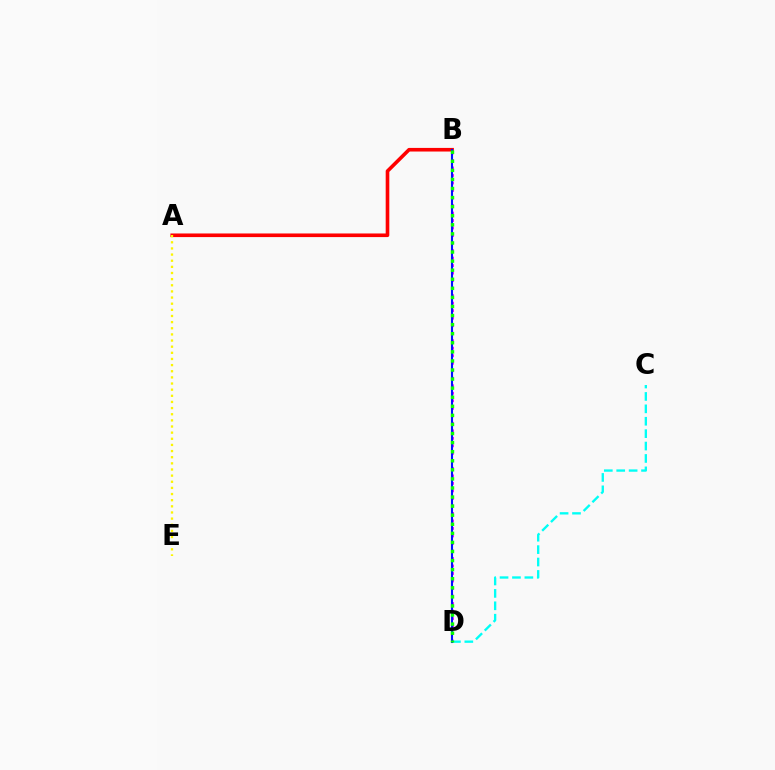{('A', 'B'): [{'color': '#ff0000', 'line_style': 'solid', 'thickness': 2.6}], ('B', 'D'): [{'color': '#ee00ff', 'line_style': 'dotted', 'thickness': 2.04}, {'color': '#0010ff', 'line_style': 'solid', 'thickness': 1.51}, {'color': '#08ff00', 'line_style': 'dotted', 'thickness': 2.47}], ('C', 'D'): [{'color': '#00fff6', 'line_style': 'dashed', 'thickness': 1.69}], ('A', 'E'): [{'color': '#fcf500', 'line_style': 'dotted', 'thickness': 1.67}]}